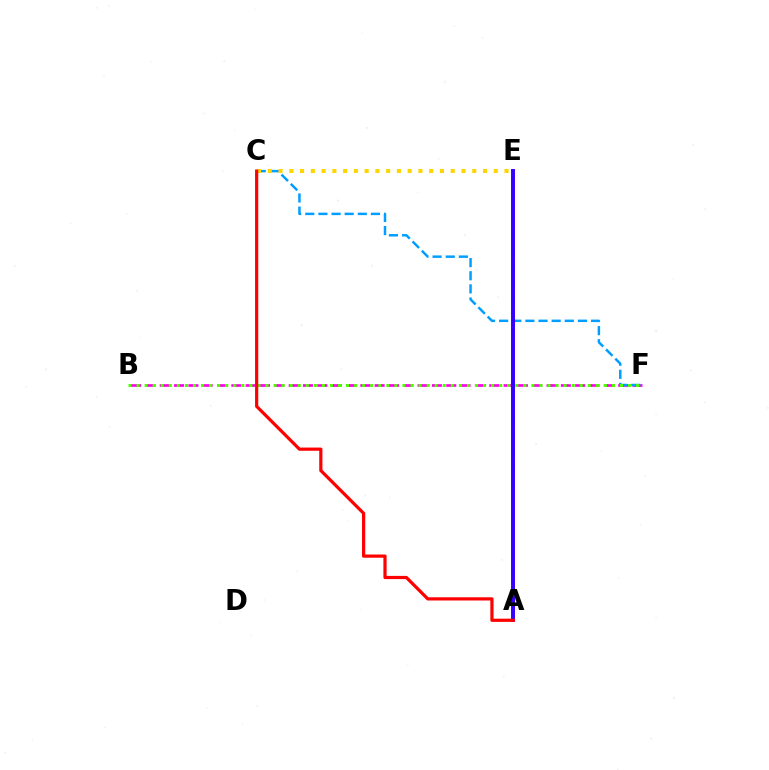{('B', 'F'): [{'color': '#ff00ed', 'line_style': 'dashed', 'thickness': 1.95}, {'color': '#4fff00', 'line_style': 'dotted', 'thickness': 2.19}], ('A', 'E'): [{'color': '#00ff86', 'line_style': 'dashed', 'thickness': 2.07}, {'color': '#3700ff', 'line_style': 'solid', 'thickness': 2.85}], ('C', 'F'): [{'color': '#009eff', 'line_style': 'dashed', 'thickness': 1.78}], ('C', 'E'): [{'color': '#ffd500', 'line_style': 'dotted', 'thickness': 2.92}], ('A', 'C'): [{'color': '#ff0000', 'line_style': 'solid', 'thickness': 2.31}]}